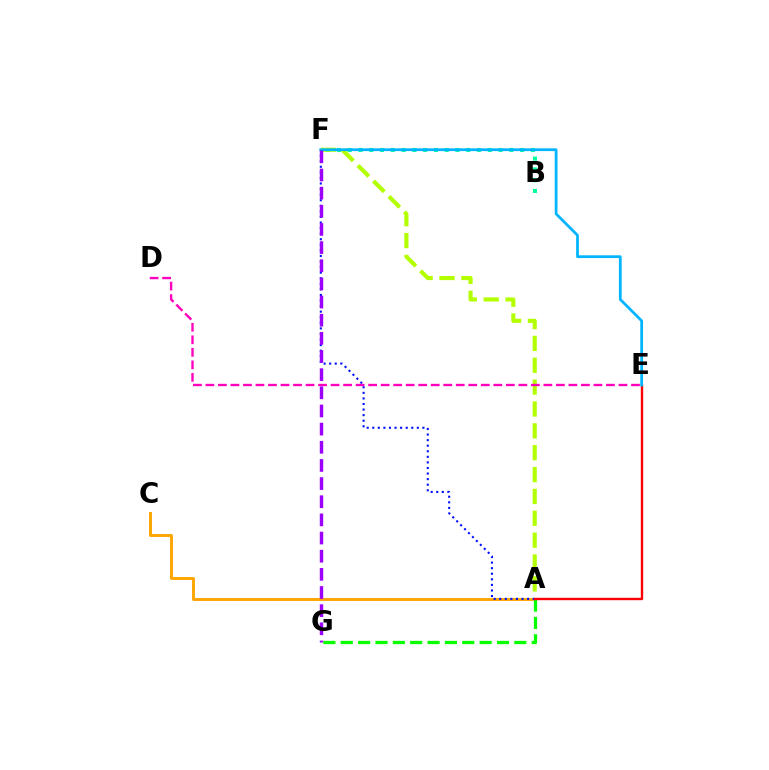{('A', 'C'): [{'color': '#ffa500', 'line_style': 'solid', 'thickness': 2.1}], ('B', 'F'): [{'color': '#00ff9d', 'line_style': 'dotted', 'thickness': 2.93}], ('A', 'F'): [{'color': '#b3ff00', 'line_style': 'dashed', 'thickness': 2.97}, {'color': '#0010ff', 'line_style': 'dotted', 'thickness': 1.51}], ('A', 'G'): [{'color': '#08ff00', 'line_style': 'dashed', 'thickness': 2.36}], ('D', 'E'): [{'color': '#ff00bd', 'line_style': 'dashed', 'thickness': 1.7}], ('A', 'E'): [{'color': '#ff0000', 'line_style': 'solid', 'thickness': 1.7}], ('E', 'F'): [{'color': '#00b5ff', 'line_style': 'solid', 'thickness': 1.98}], ('F', 'G'): [{'color': '#9b00ff', 'line_style': 'dashed', 'thickness': 2.47}]}